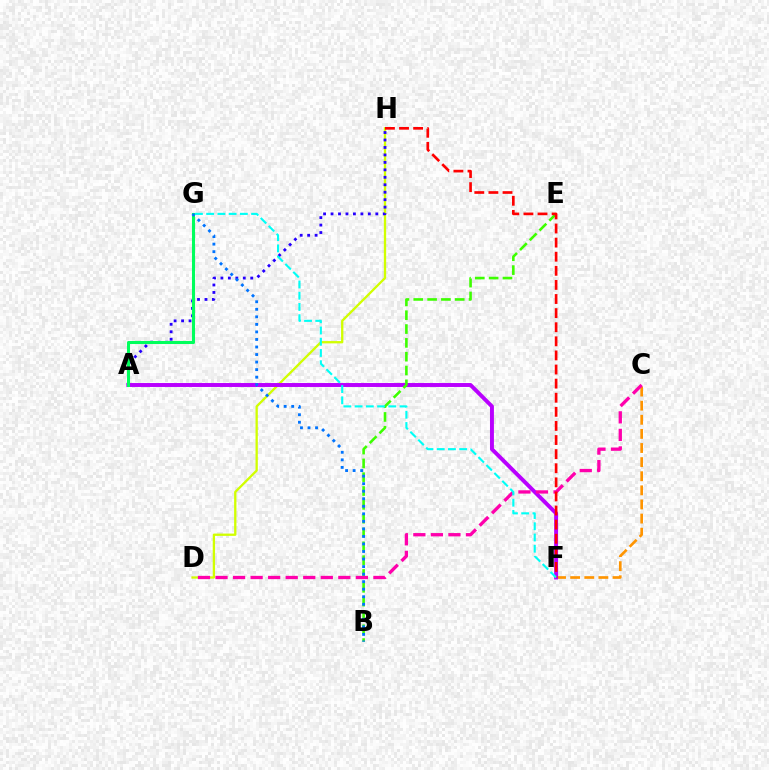{('C', 'F'): [{'color': '#ff9400', 'line_style': 'dashed', 'thickness': 1.92}], ('D', 'H'): [{'color': '#d1ff00', 'line_style': 'solid', 'thickness': 1.66}], ('A', 'F'): [{'color': '#b900ff', 'line_style': 'solid', 'thickness': 2.83}], ('B', 'E'): [{'color': '#3dff00', 'line_style': 'dashed', 'thickness': 1.88}], ('C', 'D'): [{'color': '#ff00ac', 'line_style': 'dashed', 'thickness': 2.38}], ('F', 'H'): [{'color': '#ff0000', 'line_style': 'dashed', 'thickness': 1.92}], ('A', 'H'): [{'color': '#2500ff', 'line_style': 'dotted', 'thickness': 2.03}], ('A', 'G'): [{'color': '#00ff5c', 'line_style': 'solid', 'thickness': 2.2}], ('B', 'G'): [{'color': '#0074ff', 'line_style': 'dotted', 'thickness': 2.05}], ('F', 'G'): [{'color': '#00fff6', 'line_style': 'dashed', 'thickness': 1.53}]}